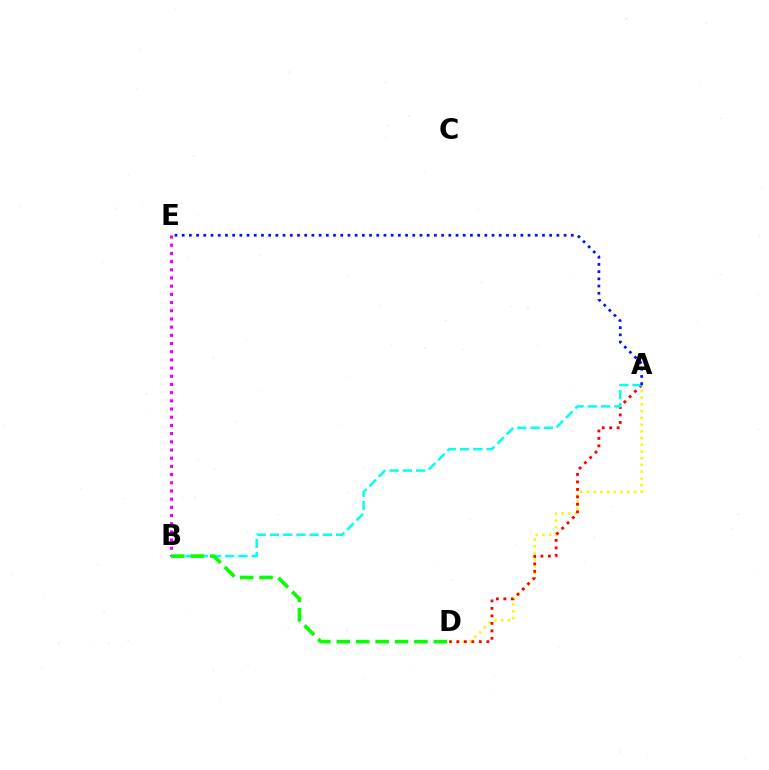{('A', 'D'): [{'color': '#fcf500', 'line_style': 'dotted', 'thickness': 1.83}, {'color': '#ff0000', 'line_style': 'dotted', 'thickness': 2.03}], ('A', 'B'): [{'color': '#00fff6', 'line_style': 'dashed', 'thickness': 1.8}], ('A', 'E'): [{'color': '#0010ff', 'line_style': 'dotted', 'thickness': 1.96}], ('B', 'E'): [{'color': '#ee00ff', 'line_style': 'dotted', 'thickness': 2.23}], ('B', 'D'): [{'color': '#08ff00', 'line_style': 'dashed', 'thickness': 2.64}]}